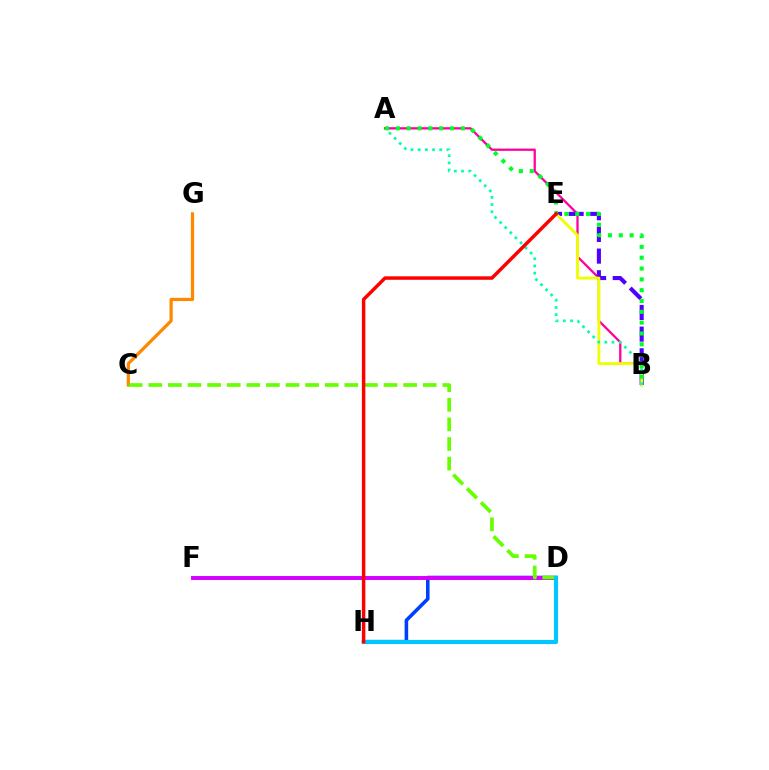{('C', 'G'): [{'color': '#ff8800', 'line_style': 'solid', 'thickness': 2.33}], ('A', 'B'): [{'color': '#ff00a0', 'line_style': 'solid', 'thickness': 1.64}, {'color': '#00ffaf', 'line_style': 'dotted', 'thickness': 1.95}, {'color': '#00ff27', 'line_style': 'dotted', 'thickness': 2.94}], ('B', 'E'): [{'color': '#4f00ff', 'line_style': 'dashed', 'thickness': 2.94}, {'color': '#eeff00', 'line_style': 'solid', 'thickness': 2.06}], ('D', 'H'): [{'color': '#003fff', 'line_style': 'solid', 'thickness': 2.56}, {'color': '#00c7ff', 'line_style': 'solid', 'thickness': 2.97}], ('D', 'F'): [{'color': '#d600ff', 'line_style': 'solid', 'thickness': 2.84}], ('C', 'D'): [{'color': '#66ff00', 'line_style': 'dashed', 'thickness': 2.66}], ('E', 'H'): [{'color': '#ff0000', 'line_style': 'solid', 'thickness': 2.5}]}